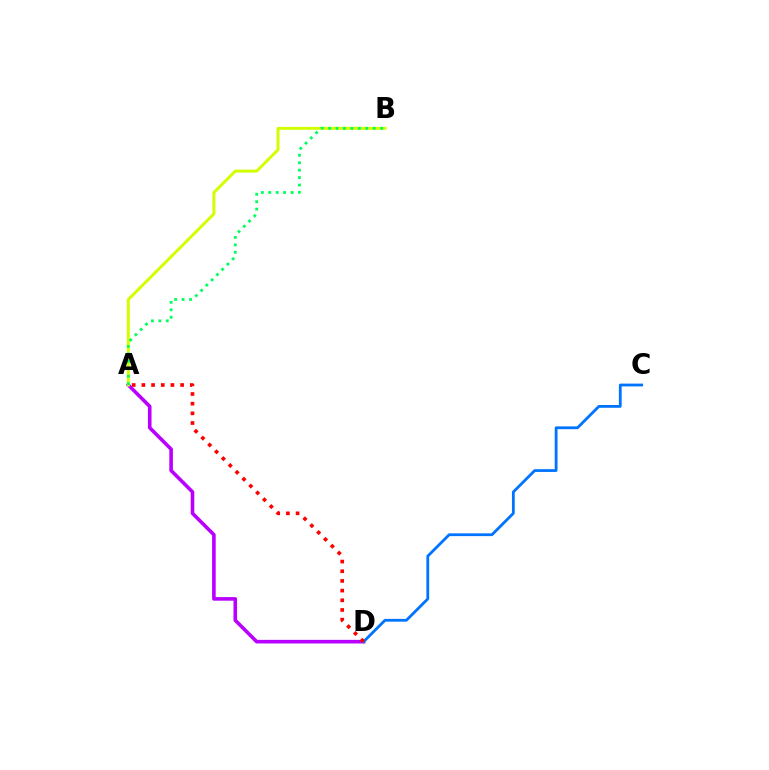{('A', 'D'): [{'color': '#b900ff', 'line_style': 'solid', 'thickness': 2.59}, {'color': '#ff0000', 'line_style': 'dotted', 'thickness': 2.63}], ('C', 'D'): [{'color': '#0074ff', 'line_style': 'solid', 'thickness': 2.01}], ('A', 'B'): [{'color': '#d1ff00', 'line_style': 'solid', 'thickness': 2.14}, {'color': '#00ff5c', 'line_style': 'dotted', 'thickness': 2.02}]}